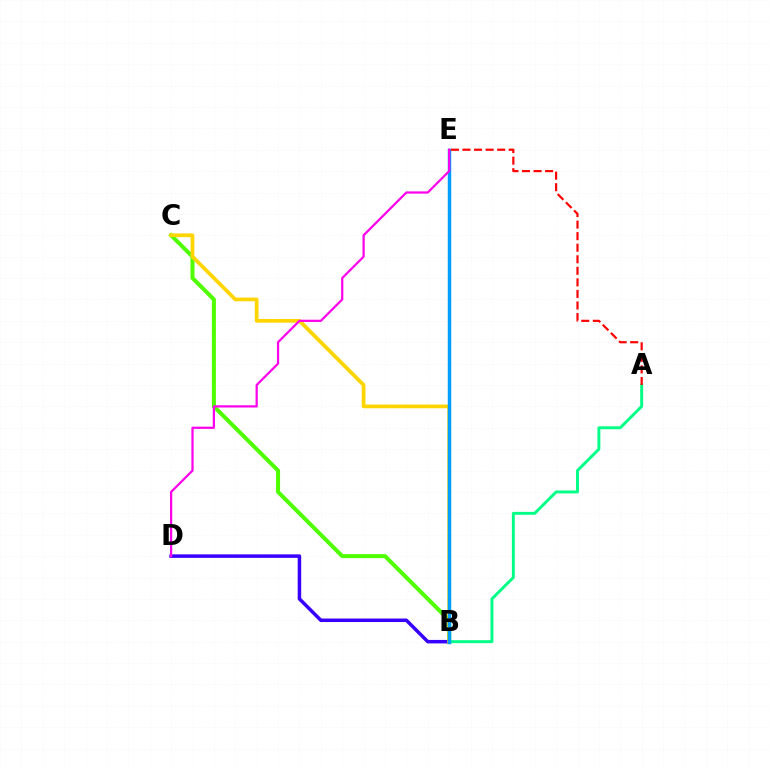{('B', 'C'): [{'color': '#4fff00', 'line_style': 'solid', 'thickness': 2.89}, {'color': '#ffd500', 'line_style': 'solid', 'thickness': 2.68}], ('B', 'D'): [{'color': '#3700ff', 'line_style': 'solid', 'thickness': 2.52}], ('A', 'B'): [{'color': '#00ff86', 'line_style': 'solid', 'thickness': 2.11}], ('B', 'E'): [{'color': '#009eff', 'line_style': 'solid', 'thickness': 2.5}], ('D', 'E'): [{'color': '#ff00ed', 'line_style': 'solid', 'thickness': 1.6}], ('A', 'E'): [{'color': '#ff0000', 'line_style': 'dashed', 'thickness': 1.57}]}